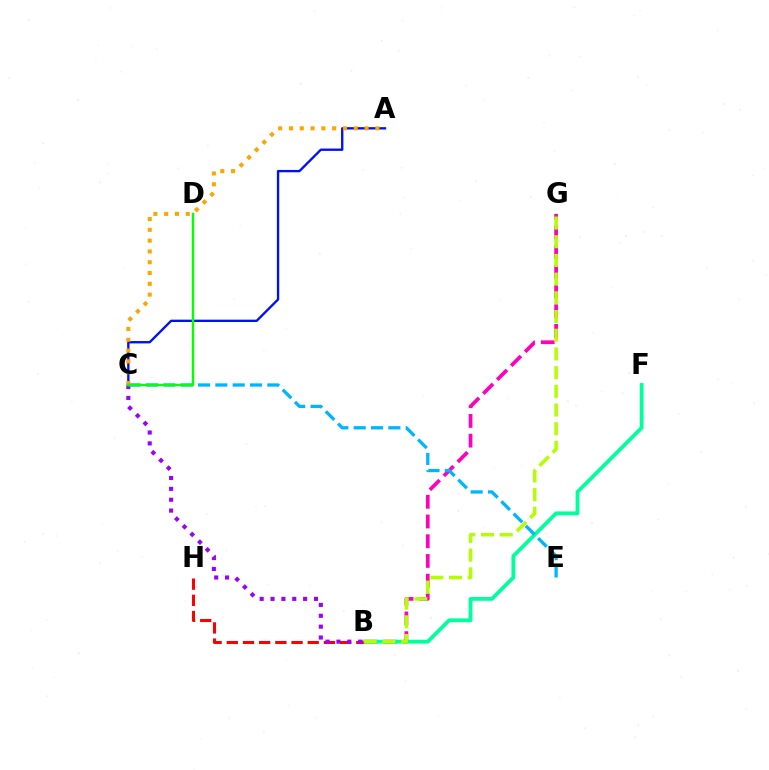{('A', 'C'): [{'color': '#0010ff', 'line_style': 'solid', 'thickness': 1.7}, {'color': '#ffa500', 'line_style': 'dotted', 'thickness': 2.93}], ('B', 'G'): [{'color': '#ff00bd', 'line_style': 'dashed', 'thickness': 2.68}, {'color': '#b3ff00', 'line_style': 'dashed', 'thickness': 2.54}], ('B', 'F'): [{'color': '#00ff9d', 'line_style': 'solid', 'thickness': 2.73}], ('B', 'H'): [{'color': '#ff0000', 'line_style': 'dashed', 'thickness': 2.2}], ('B', 'C'): [{'color': '#9b00ff', 'line_style': 'dotted', 'thickness': 2.95}], ('C', 'E'): [{'color': '#00b5ff', 'line_style': 'dashed', 'thickness': 2.36}], ('C', 'D'): [{'color': '#08ff00', 'line_style': 'solid', 'thickness': 1.71}]}